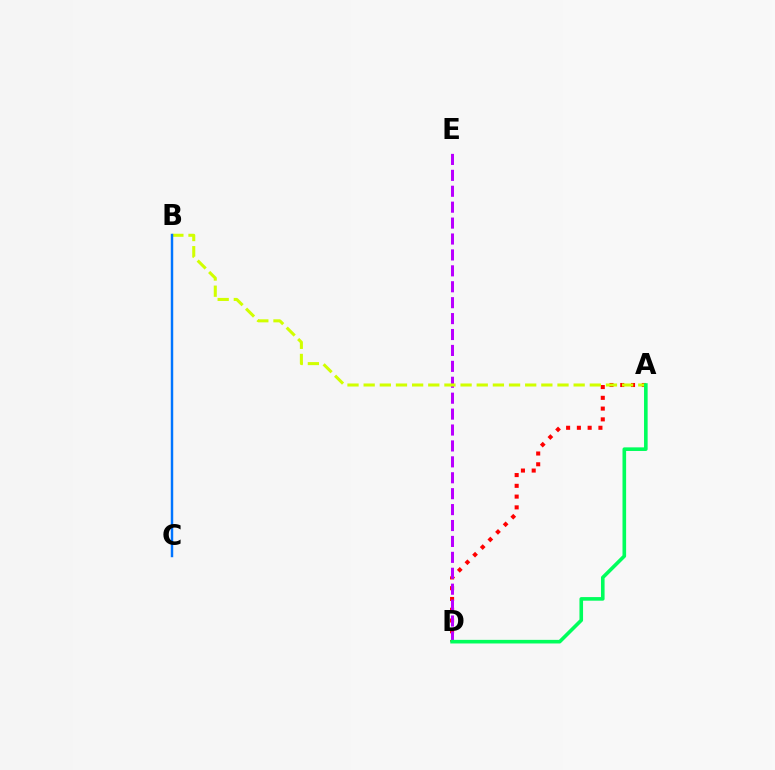{('A', 'D'): [{'color': '#ff0000', 'line_style': 'dotted', 'thickness': 2.93}, {'color': '#00ff5c', 'line_style': 'solid', 'thickness': 2.6}], ('D', 'E'): [{'color': '#b900ff', 'line_style': 'dashed', 'thickness': 2.16}], ('A', 'B'): [{'color': '#d1ff00', 'line_style': 'dashed', 'thickness': 2.19}], ('B', 'C'): [{'color': '#0074ff', 'line_style': 'solid', 'thickness': 1.77}]}